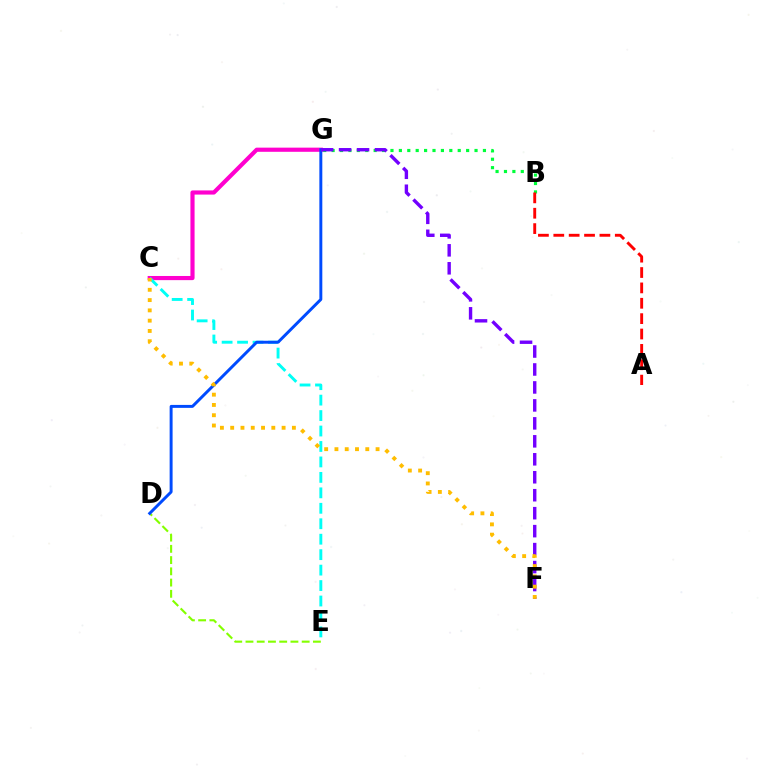{('B', 'G'): [{'color': '#00ff39', 'line_style': 'dotted', 'thickness': 2.28}], ('D', 'E'): [{'color': '#84ff00', 'line_style': 'dashed', 'thickness': 1.53}], ('C', 'G'): [{'color': '#ff00cf', 'line_style': 'solid', 'thickness': 2.99}], ('C', 'E'): [{'color': '#00fff6', 'line_style': 'dashed', 'thickness': 2.1}], ('D', 'G'): [{'color': '#004bff', 'line_style': 'solid', 'thickness': 2.12}], ('A', 'B'): [{'color': '#ff0000', 'line_style': 'dashed', 'thickness': 2.09}], ('F', 'G'): [{'color': '#7200ff', 'line_style': 'dashed', 'thickness': 2.44}], ('C', 'F'): [{'color': '#ffbd00', 'line_style': 'dotted', 'thickness': 2.79}]}